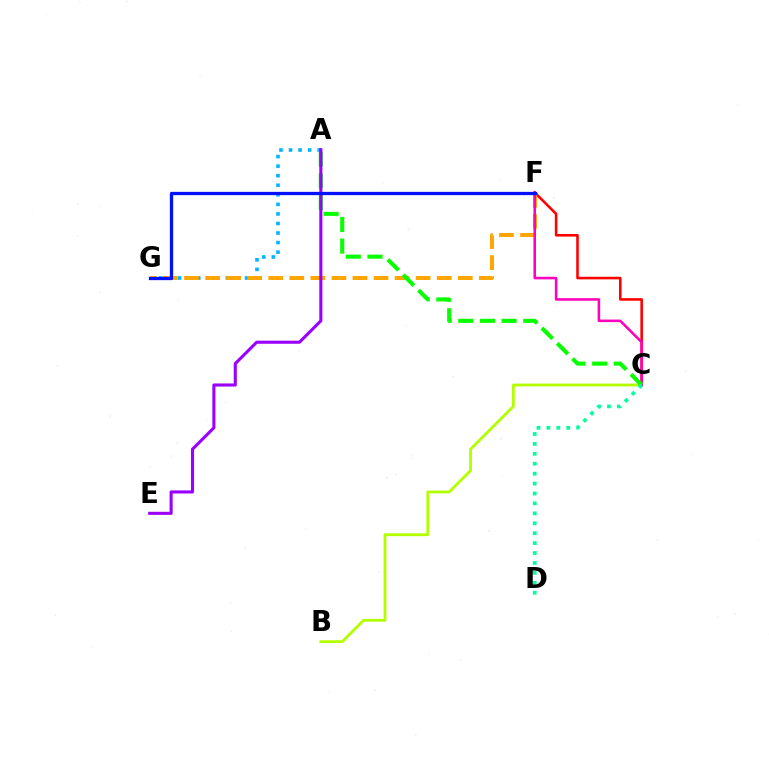{('A', 'G'): [{'color': '#00b5ff', 'line_style': 'dotted', 'thickness': 2.6}], ('B', 'C'): [{'color': '#b3ff00', 'line_style': 'solid', 'thickness': 2.04}], ('C', 'F'): [{'color': '#ff0000', 'line_style': 'solid', 'thickness': 1.86}, {'color': '#ff00bd', 'line_style': 'solid', 'thickness': 1.84}], ('F', 'G'): [{'color': '#ffa500', 'line_style': 'dashed', 'thickness': 2.86}, {'color': '#0010ff', 'line_style': 'solid', 'thickness': 2.36}], ('A', 'C'): [{'color': '#08ff00', 'line_style': 'dashed', 'thickness': 2.94}], ('C', 'D'): [{'color': '#00ff9d', 'line_style': 'dotted', 'thickness': 2.7}], ('A', 'E'): [{'color': '#9b00ff', 'line_style': 'solid', 'thickness': 2.23}]}